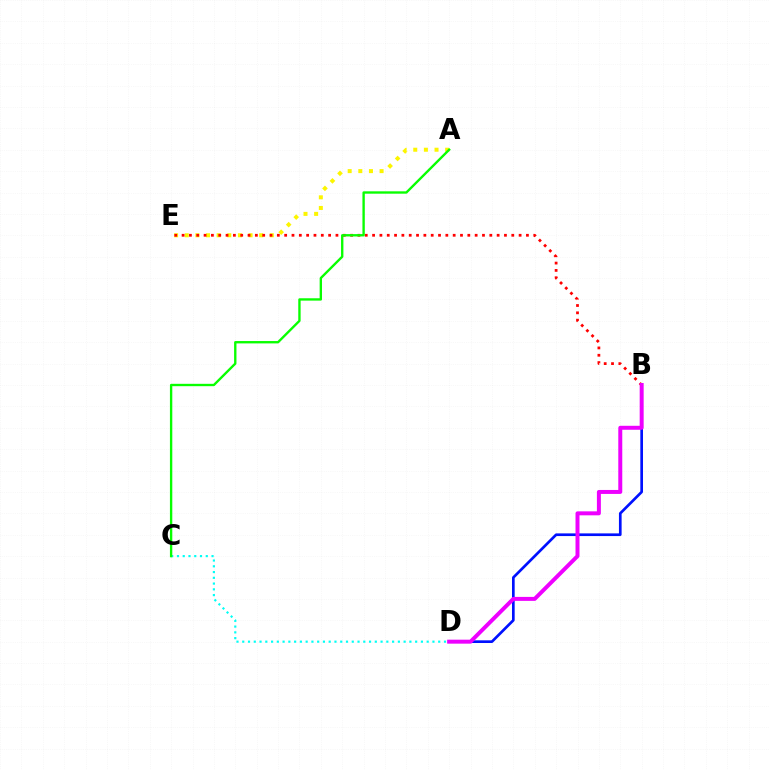{('B', 'D'): [{'color': '#0010ff', 'line_style': 'solid', 'thickness': 1.93}, {'color': '#ee00ff', 'line_style': 'solid', 'thickness': 2.86}], ('C', 'D'): [{'color': '#00fff6', 'line_style': 'dotted', 'thickness': 1.57}], ('A', 'E'): [{'color': '#fcf500', 'line_style': 'dotted', 'thickness': 2.89}], ('B', 'E'): [{'color': '#ff0000', 'line_style': 'dotted', 'thickness': 1.99}], ('A', 'C'): [{'color': '#08ff00', 'line_style': 'solid', 'thickness': 1.7}]}